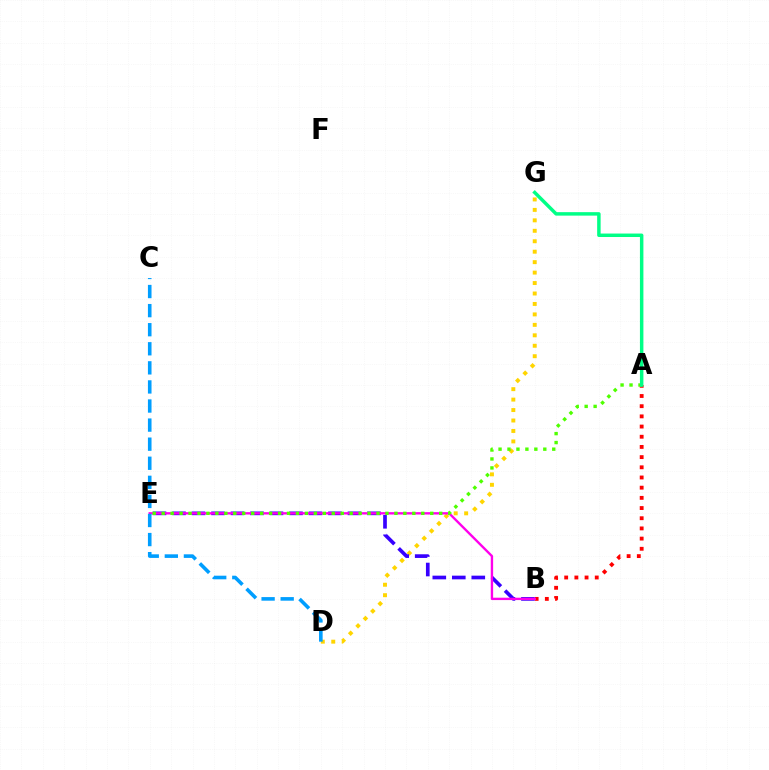{('D', 'G'): [{'color': '#ffd500', 'line_style': 'dotted', 'thickness': 2.84}], ('A', 'B'): [{'color': '#ff0000', 'line_style': 'dotted', 'thickness': 2.77}], ('B', 'E'): [{'color': '#3700ff', 'line_style': 'dashed', 'thickness': 2.65}, {'color': '#ff00ed', 'line_style': 'solid', 'thickness': 1.71}], ('C', 'D'): [{'color': '#009eff', 'line_style': 'dashed', 'thickness': 2.59}], ('A', 'E'): [{'color': '#4fff00', 'line_style': 'dotted', 'thickness': 2.43}], ('A', 'G'): [{'color': '#00ff86', 'line_style': 'solid', 'thickness': 2.5}]}